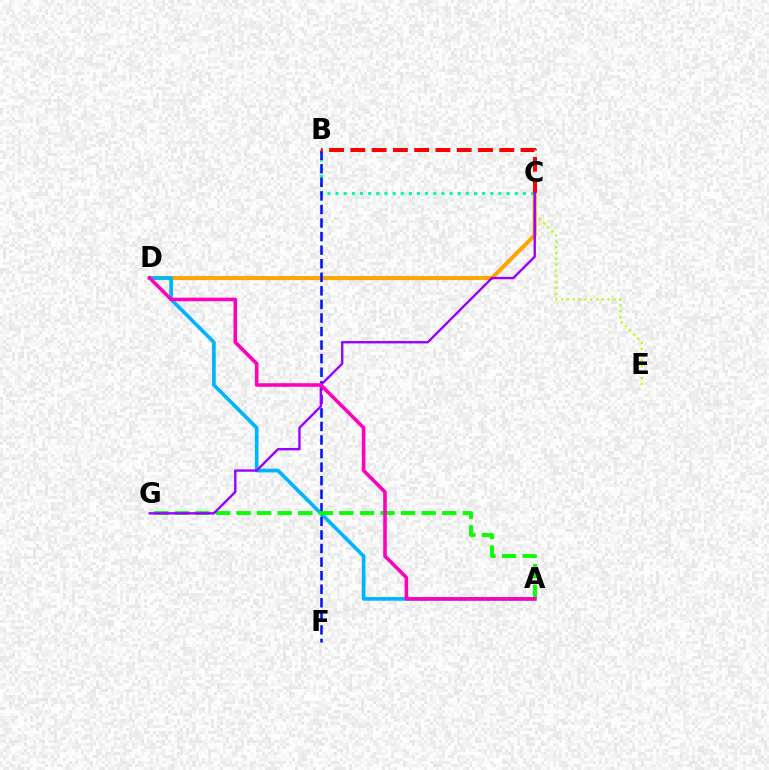{('C', 'E'): [{'color': '#b3ff00', 'line_style': 'dotted', 'thickness': 1.58}], ('C', 'D'): [{'color': '#ffa500', 'line_style': 'solid', 'thickness': 2.94}], ('B', 'C'): [{'color': '#00ff9d', 'line_style': 'dotted', 'thickness': 2.21}, {'color': '#ff0000', 'line_style': 'dashed', 'thickness': 2.89}], ('A', 'D'): [{'color': '#00b5ff', 'line_style': 'solid', 'thickness': 2.65}, {'color': '#ff00bd', 'line_style': 'solid', 'thickness': 2.58}], ('B', 'F'): [{'color': '#0010ff', 'line_style': 'dashed', 'thickness': 1.84}], ('A', 'G'): [{'color': '#08ff00', 'line_style': 'dashed', 'thickness': 2.79}], ('C', 'G'): [{'color': '#9b00ff', 'line_style': 'solid', 'thickness': 1.71}]}